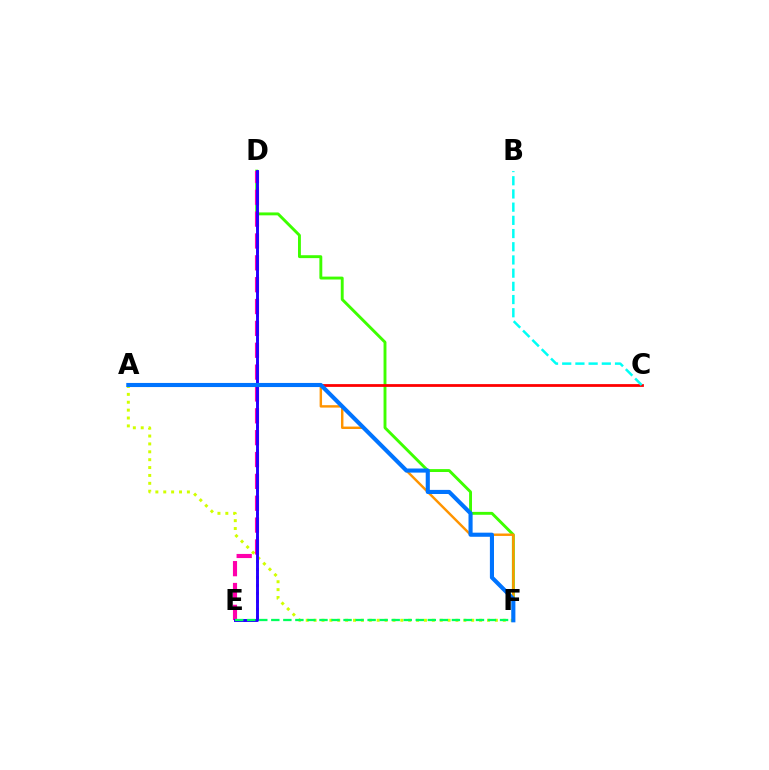{('D', 'F'): [{'color': '#3dff00', 'line_style': 'solid', 'thickness': 2.09}], ('A', 'F'): [{'color': '#d1ff00', 'line_style': 'dotted', 'thickness': 2.14}, {'color': '#ff9400', 'line_style': 'solid', 'thickness': 1.75}, {'color': '#0074ff', 'line_style': 'solid', 'thickness': 2.96}], ('D', 'E'): [{'color': '#b900ff', 'line_style': 'dotted', 'thickness': 2.16}, {'color': '#ff00ac', 'line_style': 'dashed', 'thickness': 2.97}, {'color': '#2500ff', 'line_style': 'solid', 'thickness': 2.1}], ('A', 'C'): [{'color': '#ff0000', 'line_style': 'solid', 'thickness': 2.01}], ('B', 'C'): [{'color': '#00fff6', 'line_style': 'dashed', 'thickness': 1.79}], ('E', 'F'): [{'color': '#00ff5c', 'line_style': 'dashed', 'thickness': 1.64}]}